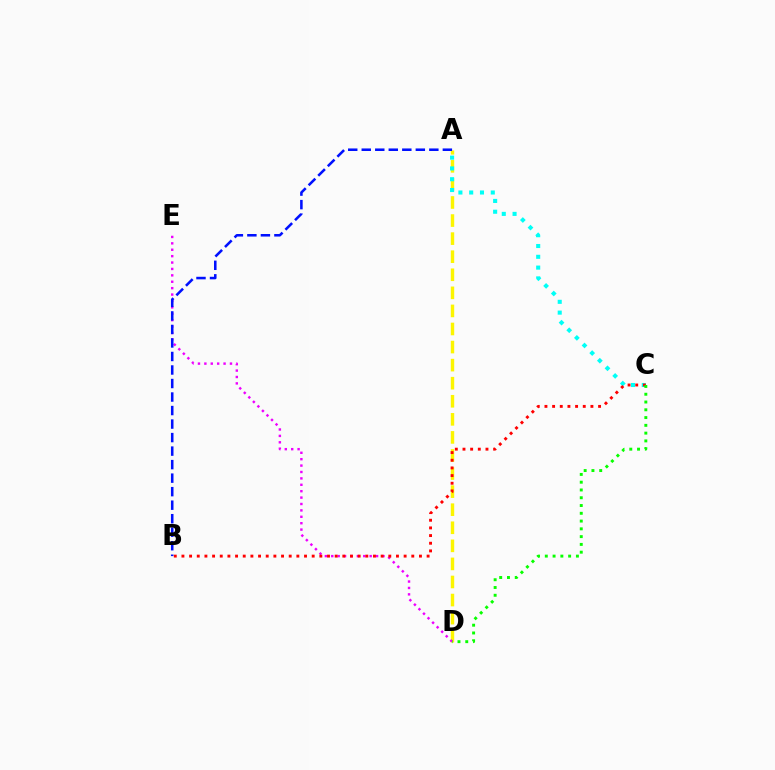{('A', 'D'): [{'color': '#fcf500', 'line_style': 'dashed', 'thickness': 2.45}], ('D', 'E'): [{'color': '#ee00ff', 'line_style': 'dotted', 'thickness': 1.74}], ('A', 'B'): [{'color': '#0010ff', 'line_style': 'dashed', 'thickness': 1.84}], ('A', 'C'): [{'color': '#00fff6', 'line_style': 'dotted', 'thickness': 2.93}], ('B', 'C'): [{'color': '#ff0000', 'line_style': 'dotted', 'thickness': 2.08}], ('C', 'D'): [{'color': '#08ff00', 'line_style': 'dotted', 'thickness': 2.11}]}